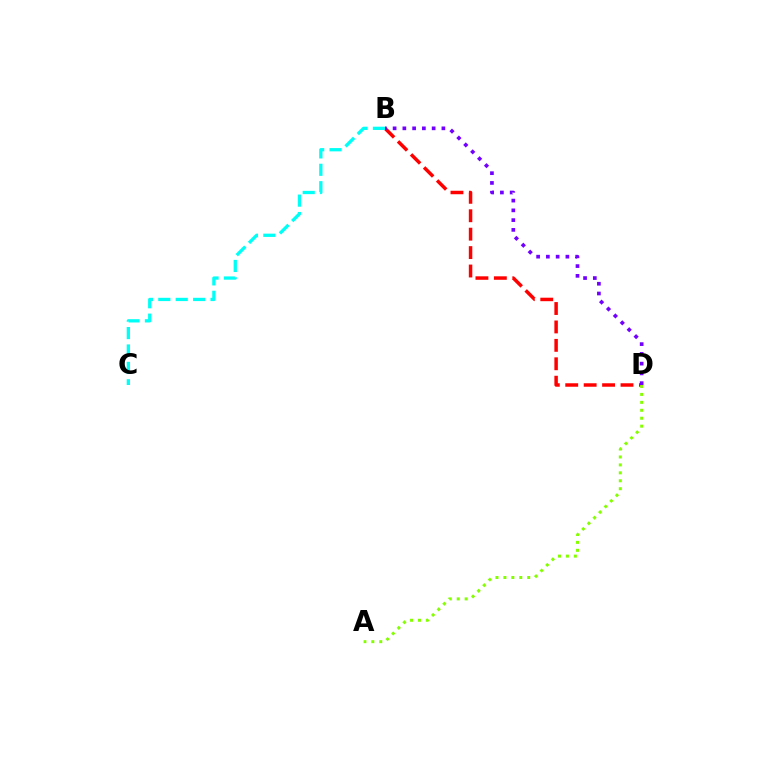{('B', 'D'): [{'color': '#ff0000', 'line_style': 'dashed', 'thickness': 2.5}, {'color': '#7200ff', 'line_style': 'dotted', 'thickness': 2.65}], ('A', 'D'): [{'color': '#84ff00', 'line_style': 'dotted', 'thickness': 2.16}], ('B', 'C'): [{'color': '#00fff6', 'line_style': 'dashed', 'thickness': 2.36}]}